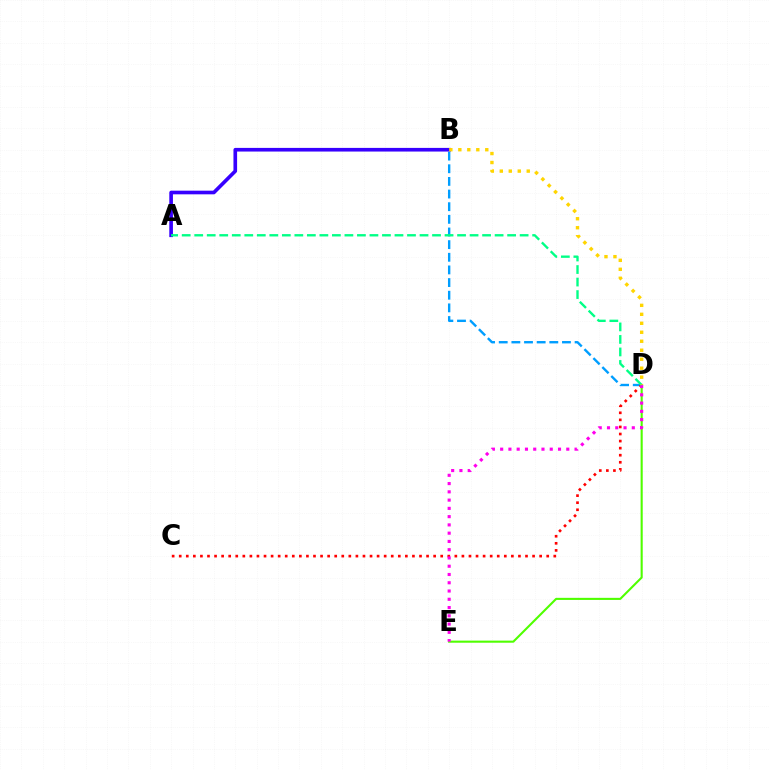{('B', 'D'): [{'color': '#009eff', 'line_style': 'dashed', 'thickness': 1.72}, {'color': '#ffd500', 'line_style': 'dotted', 'thickness': 2.44}], ('D', 'E'): [{'color': '#4fff00', 'line_style': 'solid', 'thickness': 1.51}, {'color': '#ff00ed', 'line_style': 'dotted', 'thickness': 2.25}], ('A', 'B'): [{'color': '#3700ff', 'line_style': 'solid', 'thickness': 2.63}], ('C', 'D'): [{'color': '#ff0000', 'line_style': 'dotted', 'thickness': 1.92}], ('A', 'D'): [{'color': '#00ff86', 'line_style': 'dashed', 'thickness': 1.7}]}